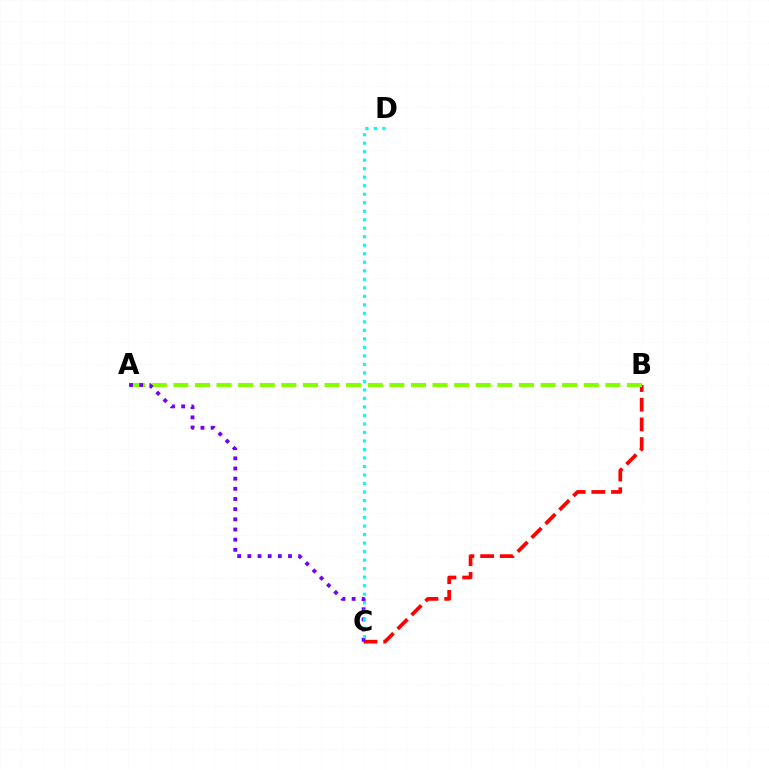{('B', 'C'): [{'color': '#ff0000', 'line_style': 'dashed', 'thickness': 2.67}], ('A', 'B'): [{'color': '#84ff00', 'line_style': 'dashed', 'thickness': 2.93}], ('A', 'C'): [{'color': '#7200ff', 'line_style': 'dotted', 'thickness': 2.76}], ('C', 'D'): [{'color': '#00fff6', 'line_style': 'dotted', 'thickness': 2.31}]}